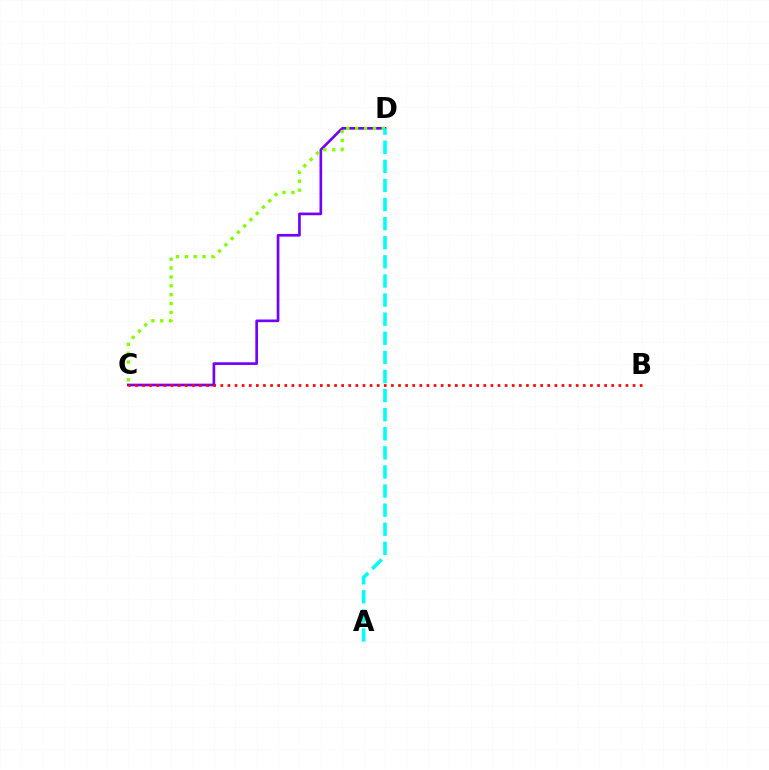{('C', 'D'): [{'color': '#7200ff', 'line_style': 'solid', 'thickness': 1.92}, {'color': '#84ff00', 'line_style': 'dotted', 'thickness': 2.41}], ('B', 'C'): [{'color': '#ff0000', 'line_style': 'dotted', 'thickness': 1.93}], ('A', 'D'): [{'color': '#00fff6', 'line_style': 'dashed', 'thickness': 2.59}]}